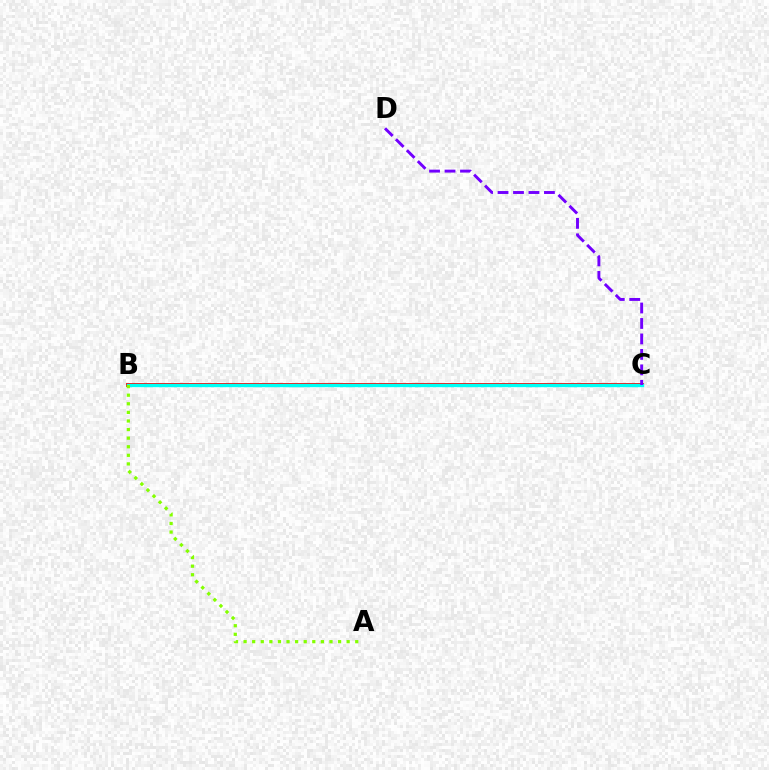{('B', 'C'): [{'color': '#ff0000', 'line_style': 'solid', 'thickness': 2.8}, {'color': '#00fff6', 'line_style': 'solid', 'thickness': 2.42}], ('A', 'B'): [{'color': '#84ff00', 'line_style': 'dotted', 'thickness': 2.33}], ('C', 'D'): [{'color': '#7200ff', 'line_style': 'dashed', 'thickness': 2.1}]}